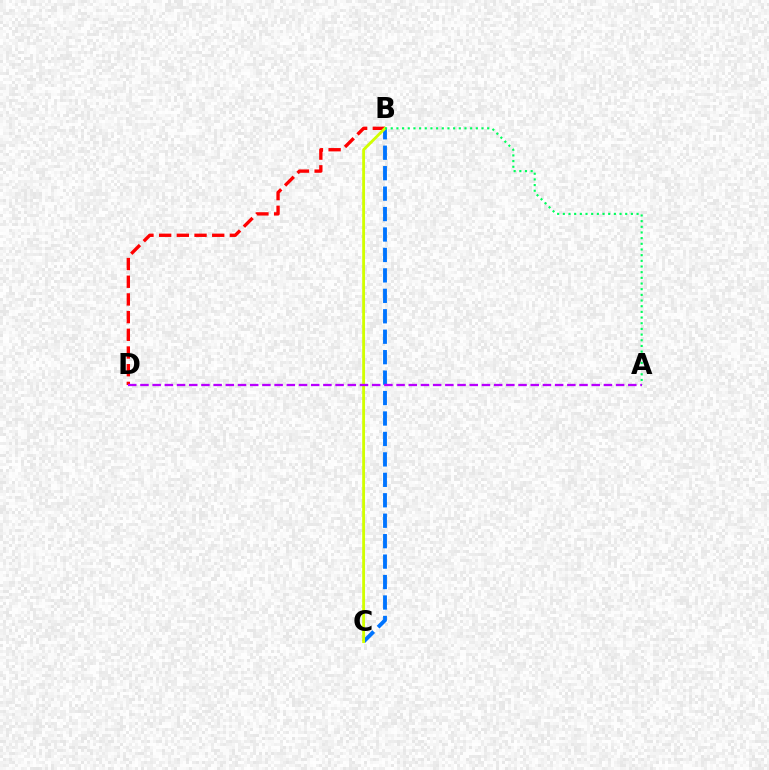{('B', 'D'): [{'color': '#ff0000', 'line_style': 'dashed', 'thickness': 2.4}], ('B', 'C'): [{'color': '#0074ff', 'line_style': 'dashed', 'thickness': 2.78}, {'color': '#d1ff00', 'line_style': 'solid', 'thickness': 2.04}], ('A', 'B'): [{'color': '#00ff5c', 'line_style': 'dotted', 'thickness': 1.54}], ('A', 'D'): [{'color': '#b900ff', 'line_style': 'dashed', 'thickness': 1.66}]}